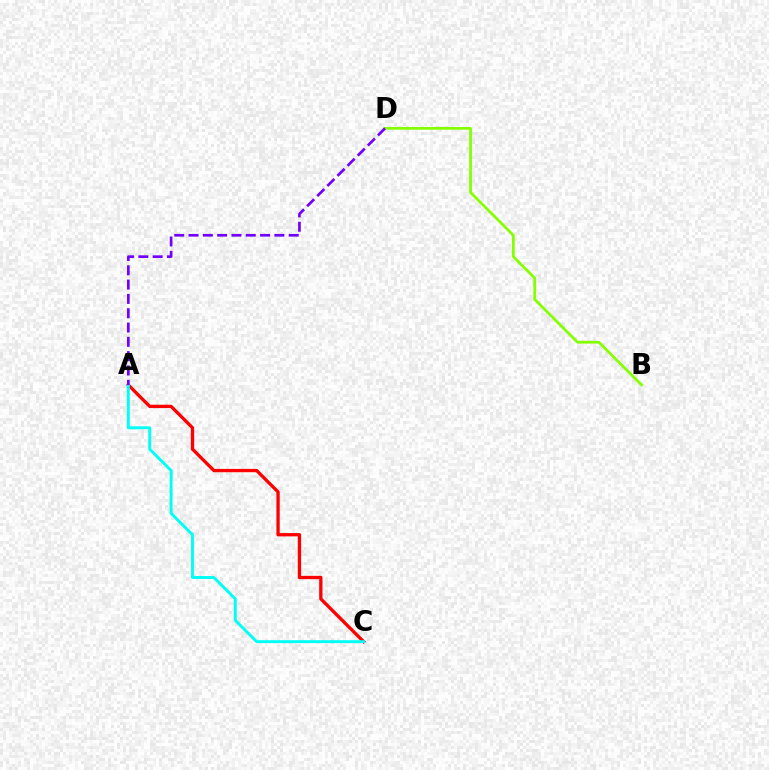{('A', 'C'): [{'color': '#ff0000', 'line_style': 'solid', 'thickness': 2.38}, {'color': '#00fff6', 'line_style': 'solid', 'thickness': 2.11}], ('B', 'D'): [{'color': '#84ff00', 'line_style': 'solid', 'thickness': 1.97}], ('A', 'D'): [{'color': '#7200ff', 'line_style': 'dashed', 'thickness': 1.94}]}